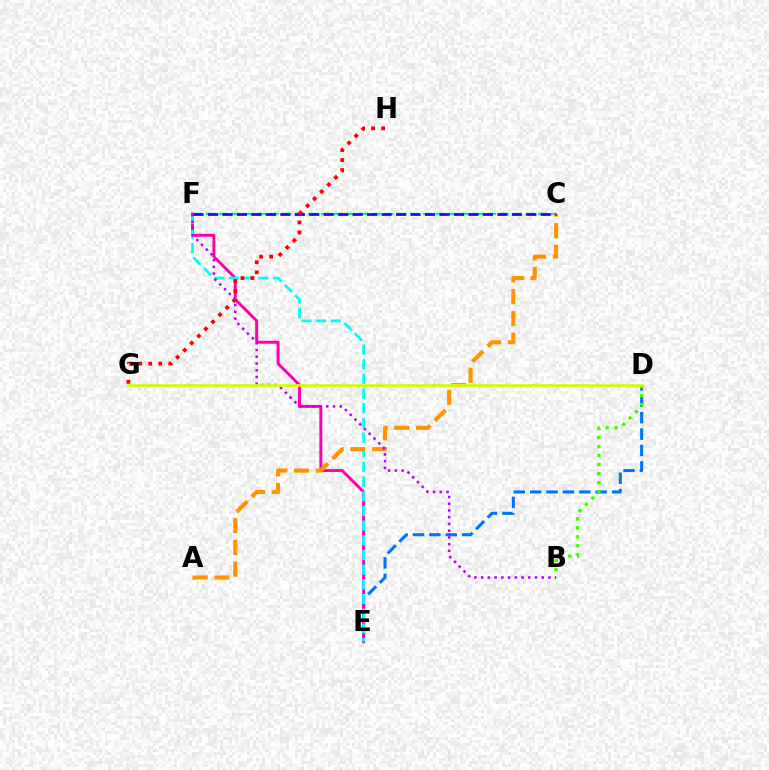{('D', 'E'): [{'color': '#0074ff', 'line_style': 'dashed', 'thickness': 2.23}], ('E', 'F'): [{'color': '#ff00ac', 'line_style': 'solid', 'thickness': 2.12}, {'color': '#00fff6', 'line_style': 'dashed', 'thickness': 1.99}], ('B', 'D'): [{'color': '#3dff00', 'line_style': 'dotted', 'thickness': 2.45}], ('C', 'F'): [{'color': '#00ff5c', 'line_style': 'dashed', 'thickness': 1.74}, {'color': '#2500ff', 'line_style': 'dashed', 'thickness': 1.97}], ('A', 'C'): [{'color': '#ff9400', 'line_style': 'dashed', 'thickness': 2.96}], ('B', 'F'): [{'color': '#b900ff', 'line_style': 'dotted', 'thickness': 1.83}], ('D', 'G'): [{'color': '#d1ff00', 'line_style': 'solid', 'thickness': 1.92}], ('G', 'H'): [{'color': '#ff0000', 'line_style': 'dotted', 'thickness': 2.72}]}